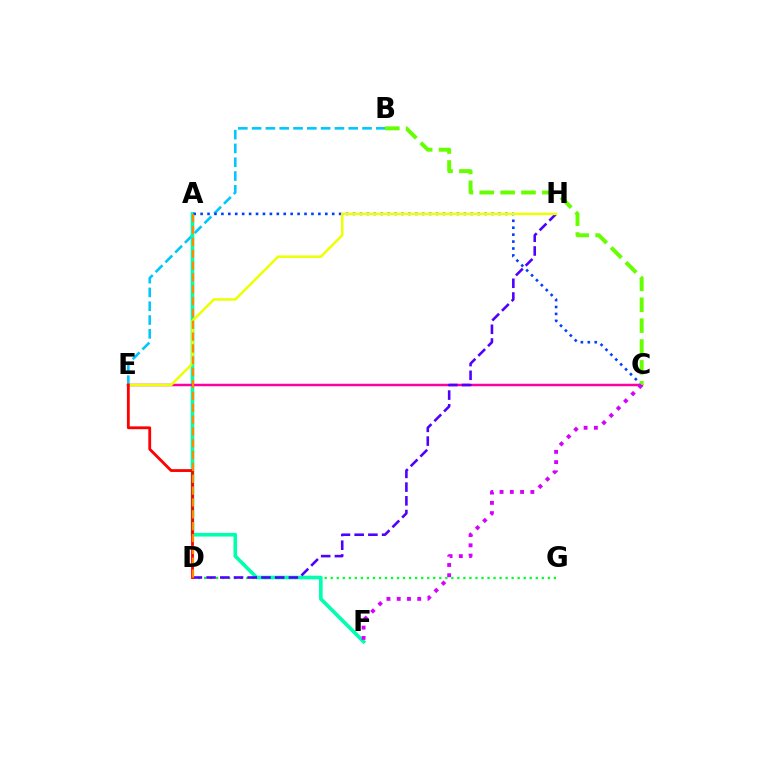{('B', 'E'): [{'color': '#00c7ff', 'line_style': 'dashed', 'thickness': 1.88}], ('D', 'G'): [{'color': '#00ff27', 'line_style': 'dotted', 'thickness': 1.64}], ('A', 'F'): [{'color': '#00ffaf', 'line_style': 'solid', 'thickness': 2.62}], ('C', 'E'): [{'color': '#ff00a0', 'line_style': 'solid', 'thickness': 1.8}], ('D', 'H'): [{'color': '#4f00ff', 'line_style': 'dashed', 'thickness': 1.86}], ('A', 'C'): [{'color': '#003fff', 'line_style': 'dotted', 'thickness': 1.88}], ('B', 'C'): [{'color': '#66ff00', 'line_style': 'dashed', 'thickness': 2.84}], ('E', 'H'): [{'color': '#eeff00', 'line_style': 'solid', 'thickness': 1.8}], ('D', 'E'): [{'color': '#ff0000', 'line_style': 'solid', 'thickness': 2.03}], ('A', 'D'): [{'color': '#ff8800', 'line_style': 'dashed', 'thickness': 1.61}], ('C', 'F'): [{'color': '#d600ff', 'line_style': 'dotted', 'thickness': 2.79}]}